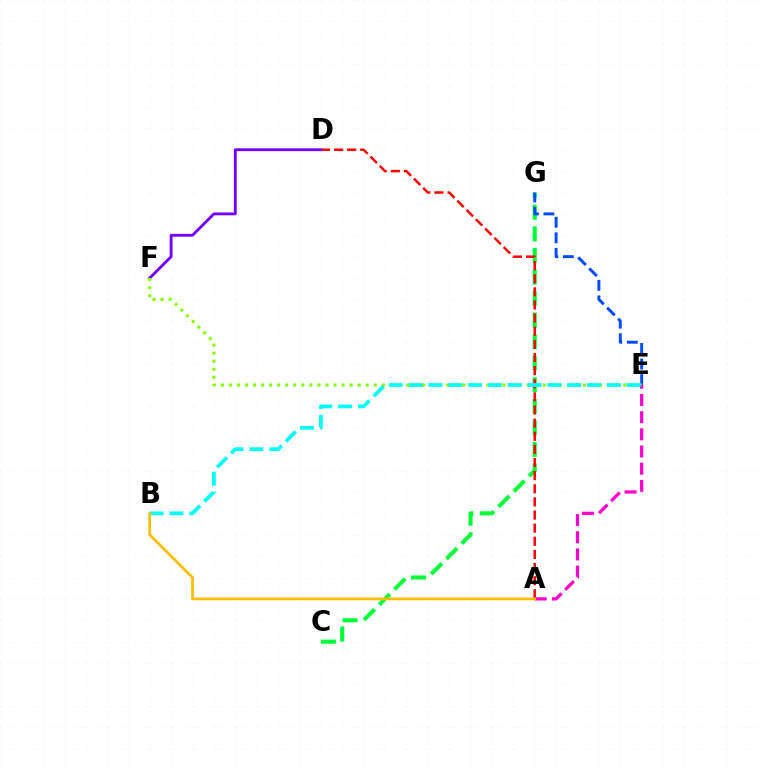{('C', 'G'): [{'color': '#00ff39', 'line_style': 'dashed', 'thickness': 2.93}], ('A', 'D'): [{'color': '#ff0000', 'line_style': 'dashed', 'thickness': 1.78}], ('E', 'G'): [{'color': '#004bff', 'line_style': 'dashed', 'thickness': 2.11}], ('D', 'F'): [{'color': '#7200ff', 'line_style': 'solid', 'thickness': 2.04}], ('E', 'F'): [{'color': '#84ff00', 'line_style': 'dotted', 'thickness': 2.19}], ('A', 'E'): [{'color': '#ff00cf', 'line_style': 'dashed', 'thickness': 2.33}], ('B', 'E'): [{'color': '#00fff6', 'line_style': 'dashed', 'thickness': 2.69}], ('A', 'B'): [{'color': '#ffbd00', 'line_style': 'solid', 'thickness': 1.96}]}